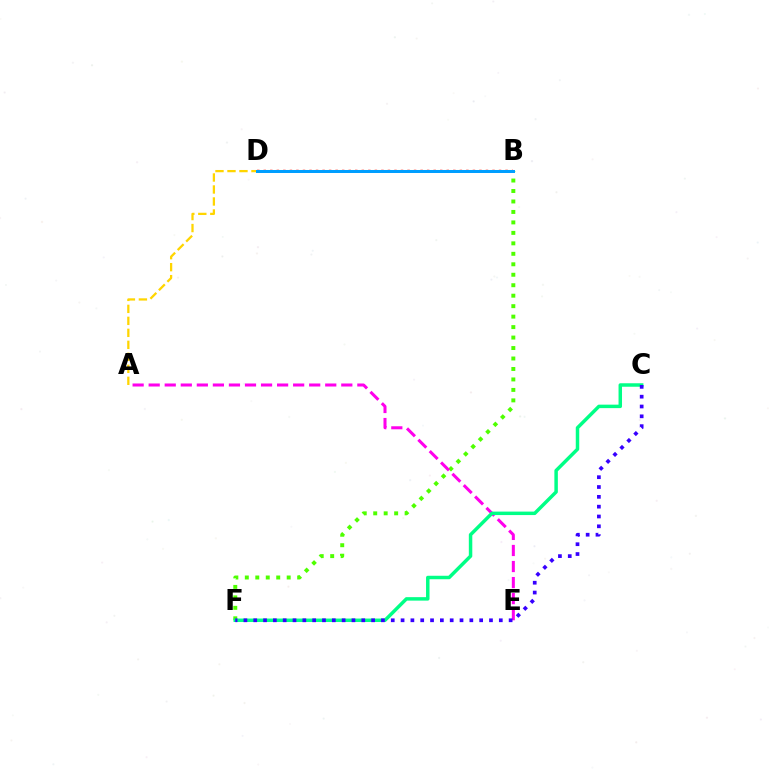{('B', 'D'): [{'color': '#ff0000', 'line_style': 'dotted', 'thickness': 1.78}, {'color': '#009eff', 'line_style': 'solid', 'thickness': 2.15}], ('B', 'F'): [{'color': '#4fff00', 'line_style': 'dotted', 'thickness': 2.84}], ('A', 'E'): [{'color': '#ff00ed', 'line_style': 'dashed', 'thickness': 2.18}], ('A', 'B'): [{'color': '#ffd500', 'line_style': 'dashed', 'thickness': 1.63}], ('C', 'F'): [{'color': '#00ff86', 'line_style': 'solid', 'thickness': 2.5}, {'color': '#3700ff', 'line_style': 'dotted', 'thickness': 2.67}]}